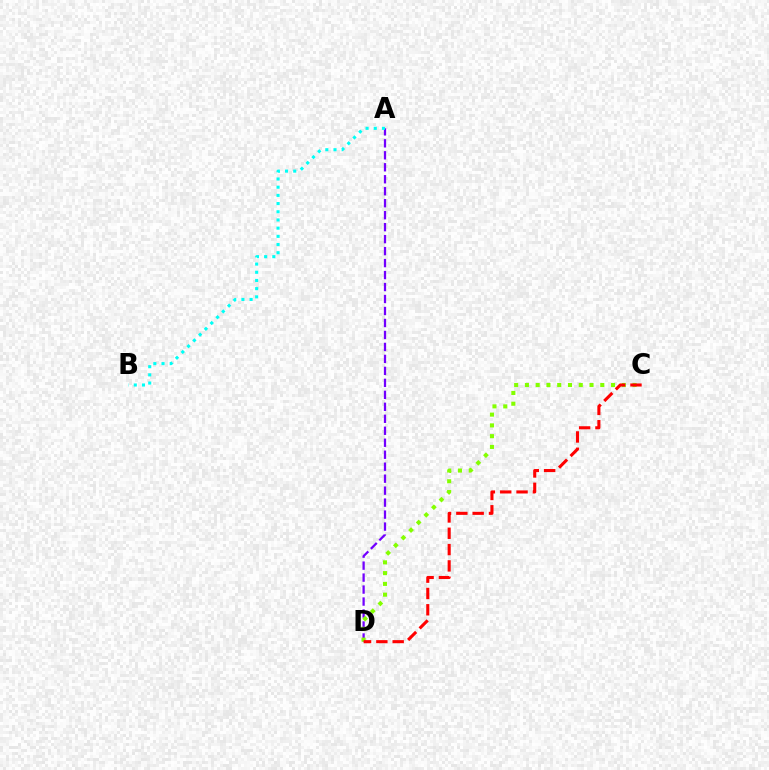{('A', 'D'): [{'color': '#7200ff', 'line_style': 'dashed', 'thickness': 1.63}], ('C', 'D'): [{'color': '#84ff00', 'line_style': 'dotted', 'thickness': 2.93}, {'color': '#ff0000', 'line_style': 'dashed', 'thickness': 2.22}], ('A', 'B'): [{'color': '#00fff6', 'line_style': 'dotted', 'thickness': 2.22}]}